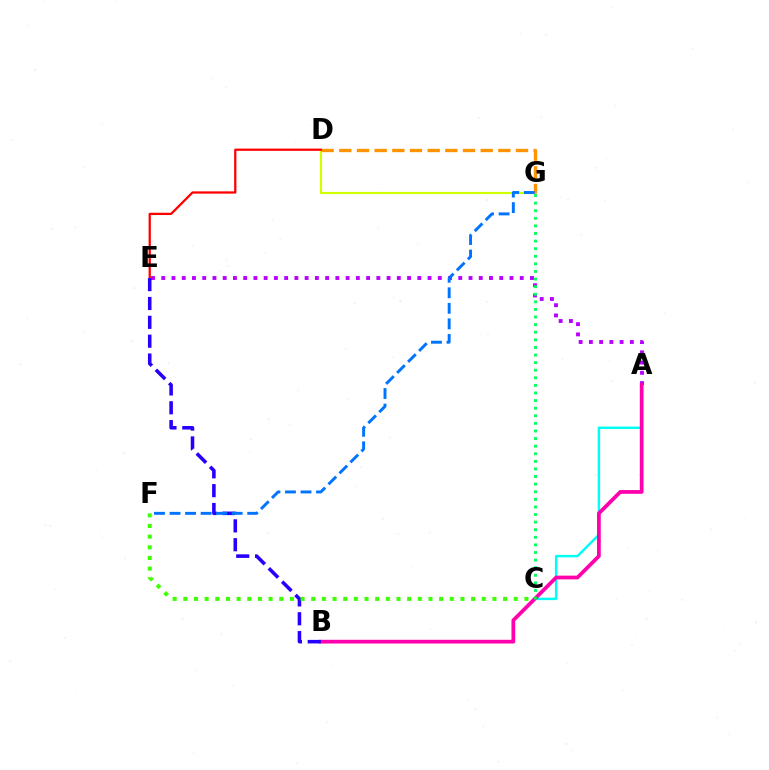{('A', 'C'): [{'color': '#00fff6', 'line_style': 'solid', 'thickness': 1.76}], ('D', 'G'): [{'color': '#d1ff00', 'line_style': 'solid', 'thickness': 1.57}, {'color': '#ff9400', 'line_style': 'dashed', 'thickness': 2.4}], ('D', 'E'): [{'color': '#ff0000', 'line_style': 'solid', 'thickness': 1.63}], ('A', 'E'): [{'color': '#b900ff', 'line_style': 'dotted', 'thickness': 2.78}], ('A', 'B'): [{'color': '#ff00ac', 'line_style': 'solid', 'thickness': 2.69}], ('C', 'G'): [{'color': '#00ff5c', 'line_style': 'dotted', 'thickness': 2.06}], ('B', 'E'): [{'color': '#2500ff', 'line_style': 'dashed', 'thickness': 2.56}], ('F', 'G'): [{'color': '#0074ff', 'line_style': 'dashed', 'thickness': 2.11}], ('C', 'F'): [{'color': '#3dff00', 'line_style': 'dotted', 'thickness': 2.9}]}